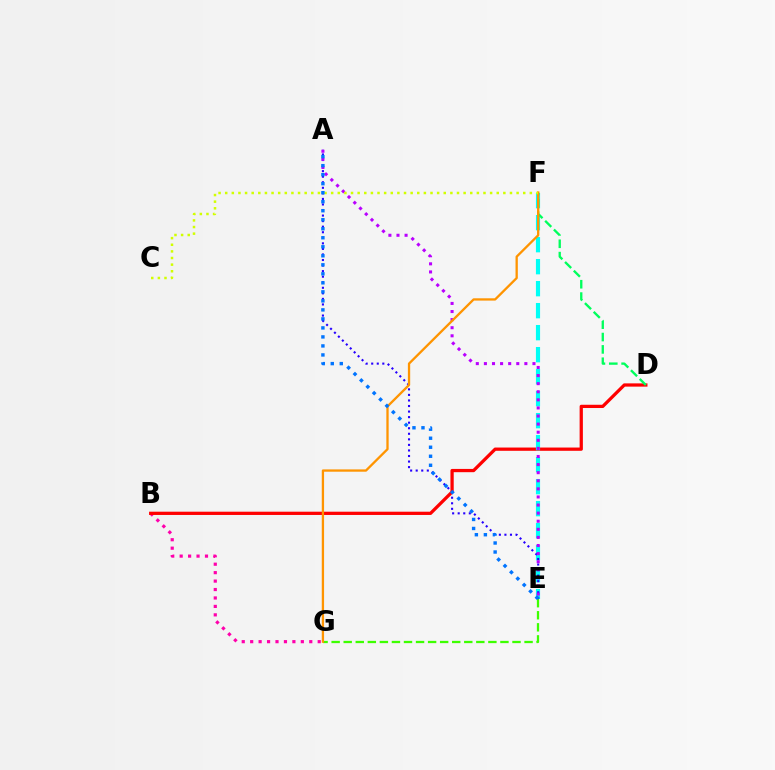{('B', 'G'): [{'color': '#ff00ac', 'line_style': 'dotted', 'thickness': 2.29}], ('B', 'D'): [{'color': '#ff0000', 'line_style': 'solid', 'thickness': 2.35}], ('E', 'F'): [{'color': '#00fff6', 'line_style': 'dashed', 'thickness': 2.99}], ('A', 'E'): [{'color': '#2500ff', 'line_style': 'dotted', 'thickness': 1.51}, {'color': '#b900ff', 'line_style': 'dotted', 'thickness': 2.2}, {'color': '#0074ff', 'line_style': 'dotted', 'thickness': 2.45}], ('E', 'G'): [{'color': '#3dff00', 'line_style': 'dashed', 'thickness': 1.64}], ('D', 'F'): [{'color': '#00ff5c', 'line_style': 'dashed', 'thickness': 1.68}], ('F', 'G'): [{'color': '#ff9400', 'line_style': 'solid', 'thickness': 1.66}], ('C', 'F'): [{'color': '#d1ff00', 'line_style': 'dotted', 'thickness': 1.8}]}